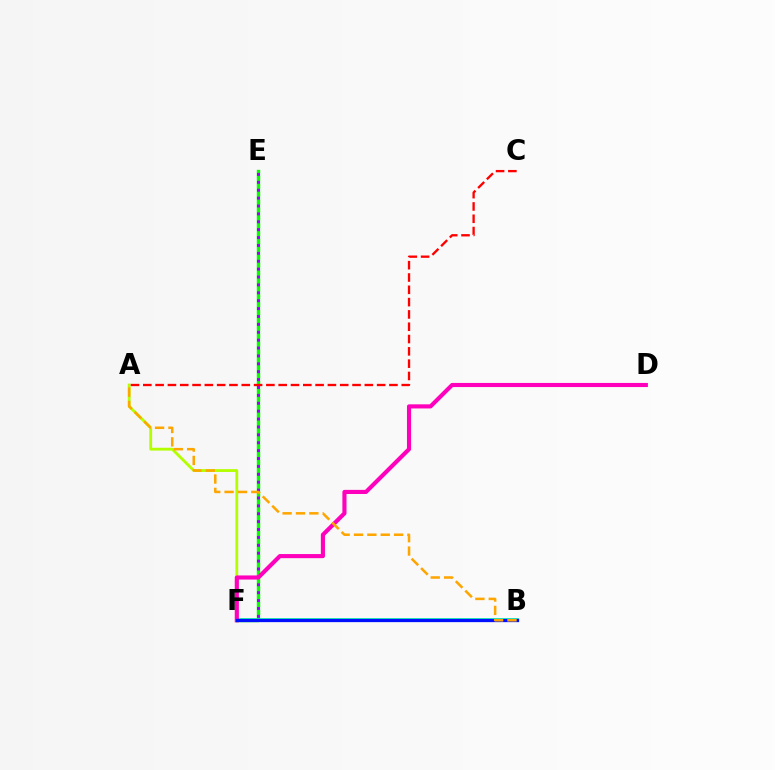{('E', 'F'): [{'color': '#08ff00', 'line_style': 'solid', 'thickness': 2.44}, {'color': '#9b00ff', 'line_style': 'dotted', 'thickness': 2.14}], ('A', 'F'): [{'color': '#b3ff00', 'line_style': 'solid', 'thickness': 2.04}], ('B', 'F'): [{'color': '#00ff9d', 'line_style': 'solid', 'thickness': 2.63}, {'color': '#00b5ff', 'line_style': 'dotted', 'thickness': 2.07}, {'color': '#0010ff', 'line_style': 'solid', 'thickness': 2.36}], ('D', 'F'): [{'color': '#ff00bd', 'line_style': 'solid', 'thickness': 2.97}], ('A', 'C'): [{'color': '#ff0000', 'line_style': 'dashed', 'thickness': 1.67}], ('A', 'B'): [{'color': '#ffa500', 'line_style': 'dashed', 'thickness': 1.82}]}